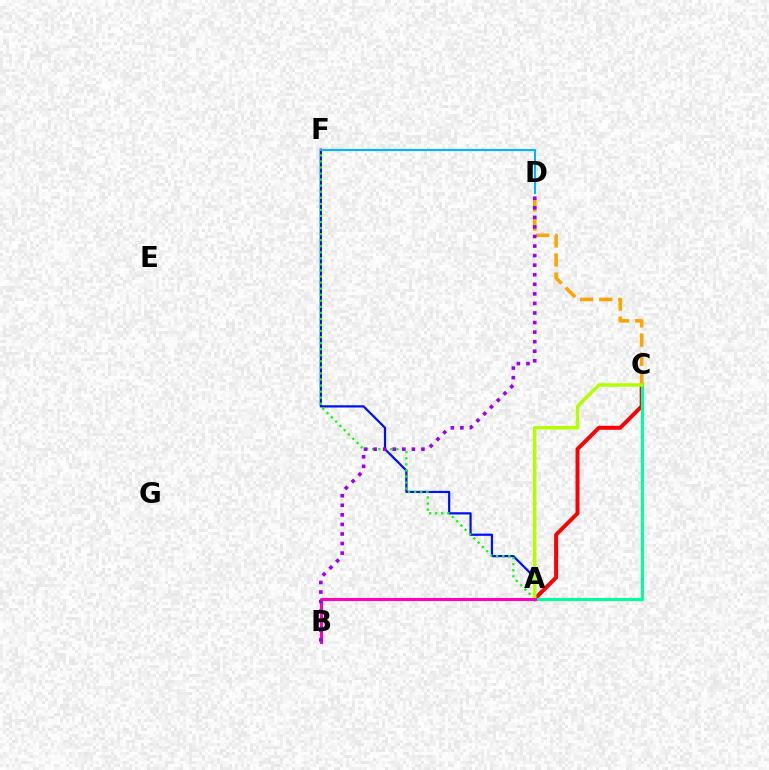{('A', 'F'): [{'color': '#0010ff', 'line_style': 'solid', 'thickness': 1.61}, {'color': '#08ff00', 'line_style': 'dotted', 'thickness': 1.65}], ('A', 'C'): [{'color': '#ff0000', 'line_style': 'solid', 'thickness': 2.87}, {'color': '#00ff9d', 'line_style': 'solid', 'thickness': 2.21}, {'color': '#b3ff00', 'line_style': 'solid', 'thickness': 2.49}], ('D', 'F'): [{'color': '#00b5ff', 'line_style': 'solid', 'thickness': 1.55}], ('C', 'D'): [{'color': '#ffa500', 'line_style': 'dashed', 'thickness': 2.6}], ('A', 'B'): [{'color': '#ff00bd', 'line_style': 'solid', 'thickness': 2.23}], ('B', 'D'): [{'color': '#9b00ff', 'line_style': 'dotted', 'thickness': 2.6}]}